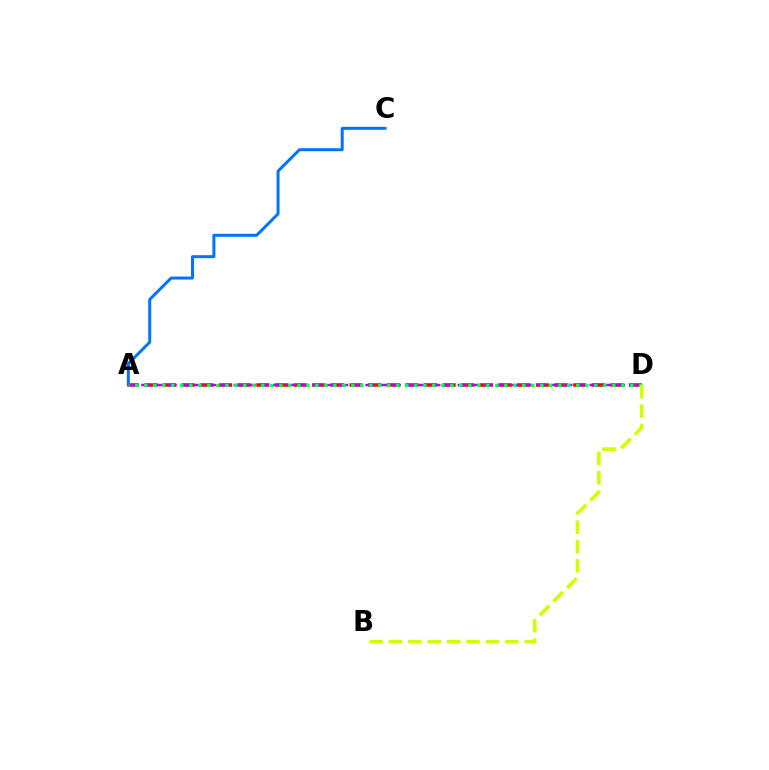{('A', 'D'): [{'color': '#ff0000', 'line_style': 'dashed', 'thickness': 2.53}, {'color': '#b900ff', 'line_style': 'dashed', 'thickness': 1.79}, {'color': '#00ff5c', 'line_style': 'dotted', 'thickness': 2.45}], ('A', 'C'): [{'color': '#0074ff', 'line_style': 'solid', 'thickness': 2.15}], ('B', 'D'): [{'color': '#d1ff00', 'line_style': 'dashed', 'thickness': 2.63}]}